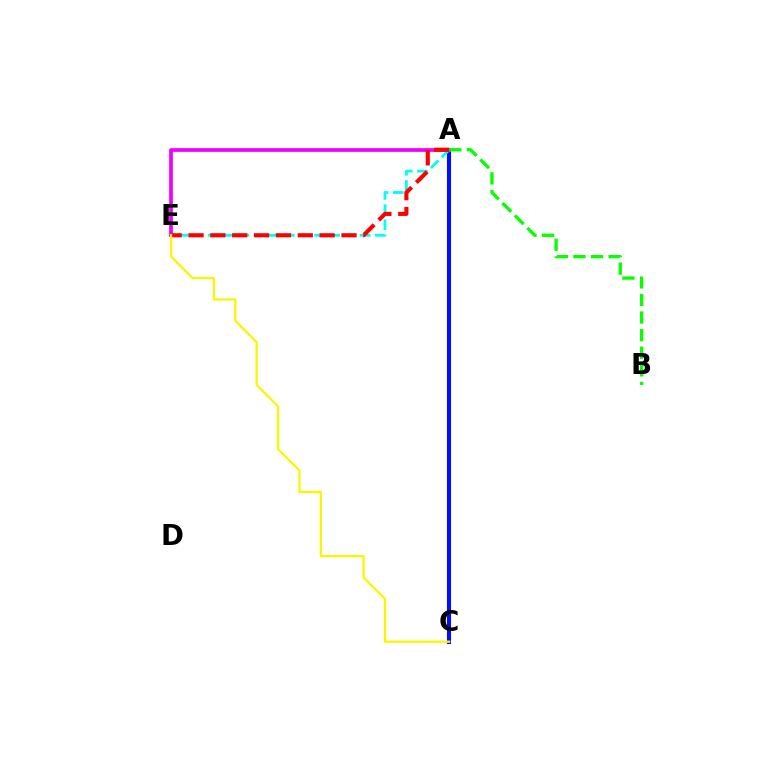{('A', 'C'): [{'color': '#0010ff', 'line_style': 'solid', 'thickness': 2.95}], ('A', 'E'): [{'color': '#00fff6', 'line_style': 'dashed', 'thickness': 2.06}, {'color': '#ee00ff', 'line_style': 'solid', 'thickness': 2.67}, {'color': '#ff0000', 'line_style': 'dashed', 'thickness': 2.97}], ('C', 'E'): [{'color': '#fcf500', 'line_style': 'solid', 'thickness': 1.63}], ('A', 'B'): [{'color': '#08ff00', 'line_style': 'dashed', 'thickness': 2.39}]}